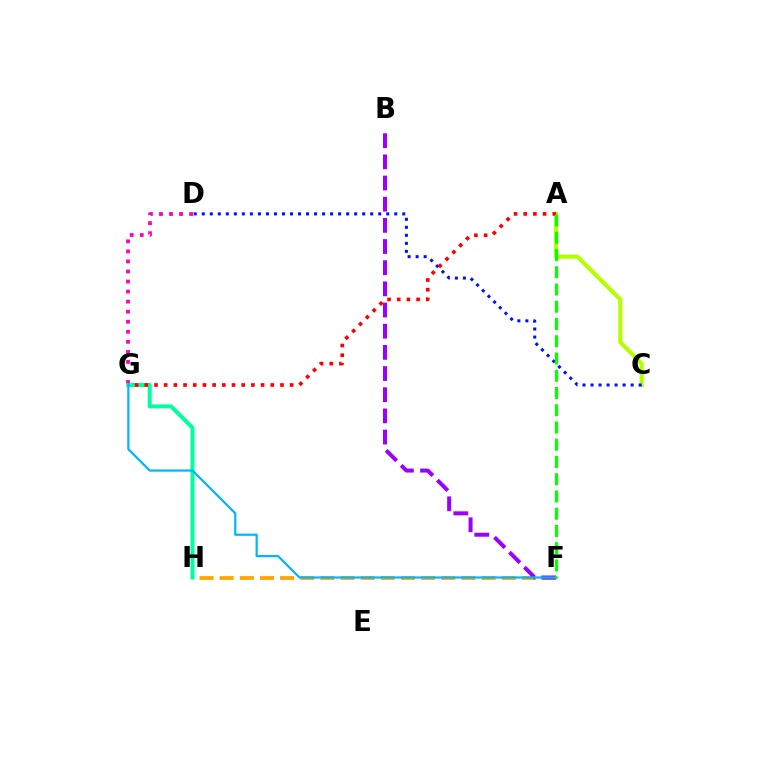{('A', 'C'): [{'color': '#b3ff00', 'line_style': 'solid', 'thickness': 2.96}], ('F', 'H'): [{'color': '#ffa500', 'line_style': 'dashed', 'thickness': 2.74}], ('B', 'F'): [{'color': '#9b00ff', 'line_style': 'dashed', 'thickness': 2.88}], ('D', 'G'): [{'color': '#ff00bd', 'line_style': 'dotted', 'thickness': 2.73}], ('G', 'H'): [{'color': '#00ff9d', 'line_style': 'solid', 'thickness': 2.88}], ('C', 'D'): [{'color': '#0010ff', 'line_style': 'dotted', 'thickness': 2.18}], ('A', 'G'): [{'color': '#ff0000', 'line_style': 'dotted', 'thickness': 2.63}], ('F', 'G'): [{'color': '#00b5ff', 'line_style': 'solid', 'thickness': 1.58}], ('A', 'F'): [{'color': '#08ff00', 'line_style': 'dashed', 'thickness': 2.34}]}